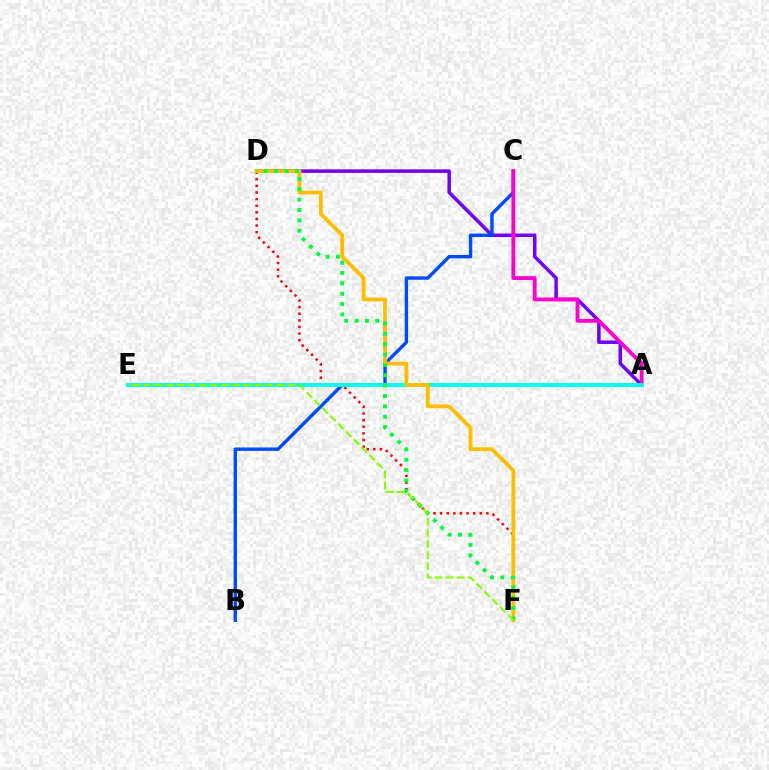{('A', 'D'): [{'color': '#7200ff', 'line_style': 'solid', 'thickness': 2.52}], ('D', 'F'): [{'color': '#ff0000', 'line_style': 'dotted', 'thickness': 1.8}, {'color': '#ffbd00', 'line_style': 'solid', 'thickness': 2.72}, {'color': '#00ff39', 'line_style': 'dotted', 'thickness': 2.82}], ('B', 'C'): [{'color': '#004bff', 'line_style': 'solid', 'thickness': 2.44}], ('A', 'C'): [{'color': '#ff00cf', 'line_style': 'solid', 'thickness': 2.74}], ('A', 'E'): [{'color': '#00fff6', 'line_style': 'solid', 'thickness': 2.8}], ('E', 'F'): [{'color': '#84ff00', 'line_style': 'dashed', 'thickness': 1.51}]}